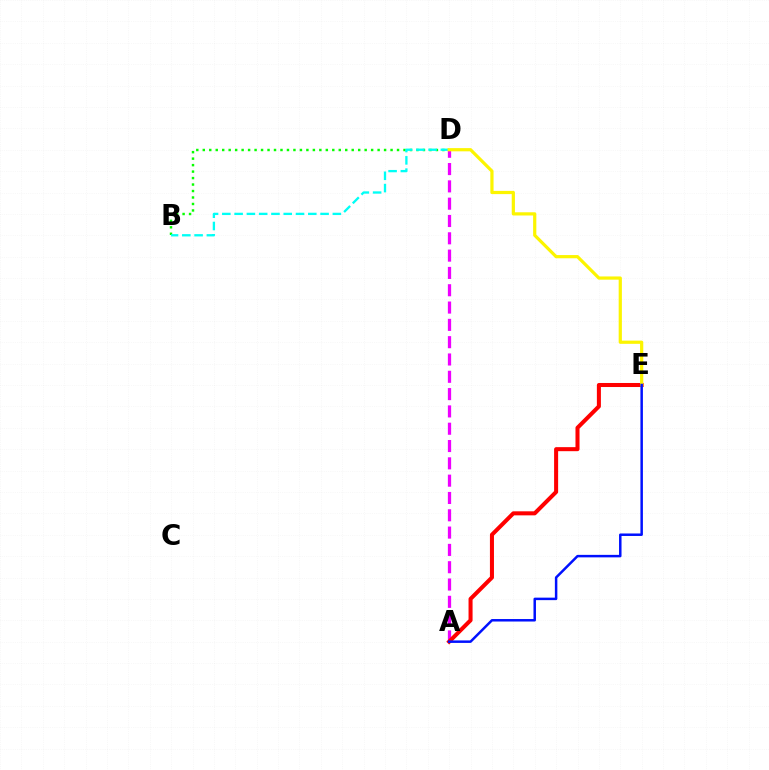{('B', 'D'): [{'color': '#08ff00', 'line_style': 'dotted', 'thickness': 1.76}, {'color': '#00fff6', 'line_style': 'dashed', 'thickness': 1.67}], ('A', 'D'): [{'color': '#ee00ff', 'line_style': 'dashed', 'thickness': 2.35}], ('A', 'E'): [{'color': '#ff0000', 'line_style': 'solid', 'thickness': 2.91}, {'color': '#0010ff', 'line_style': 'solid', 'thickness': 1.79}], ('D', 'E'): [{'color': '#fcf500', 'line_style': 'solid', 'thickness': 2.31}]}